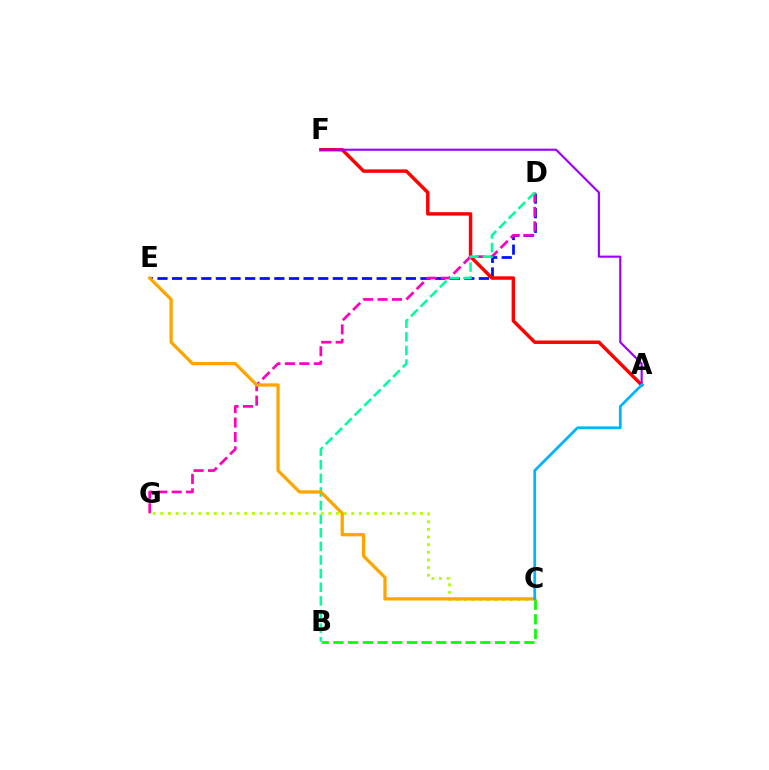{('B', 'C'): [{'color': '#08ff00', 'line_style': 'dashed', 'thickness': 1.99}], ('D', 'E'): [{'color': '#0010ff', 'line_style': 'dashed', 'thickness': 1.98}], ('A', 'F'): [{'color': '#ff0000', 'line_style': 'solid', 'thickness': 2.48}, {'color': '#9b00ff', 'line_style': 'solid', 'thickness': 1.54}], ('D', 'G'): [{'color': '#ff00bd', 'line_style': 'dashed', 'thickness': 1.96}], ('B', 'D'): [{'color': '#00ff9d', 'line_style': 'dashed', 'thickness': 1.85}], ('C', 'G'): [{'color': '#b3ff00', 'line_style': 'dotted', 'thickness': 2.08}], ('C', 'E'): [{'color': '#ffa500', 'line_style': 'solid', 'thickness': 2.36}], ('A', 'C'): [{'color': '#00b5ff', 'line_style': 'solid', 'thickness': 1.97}]}